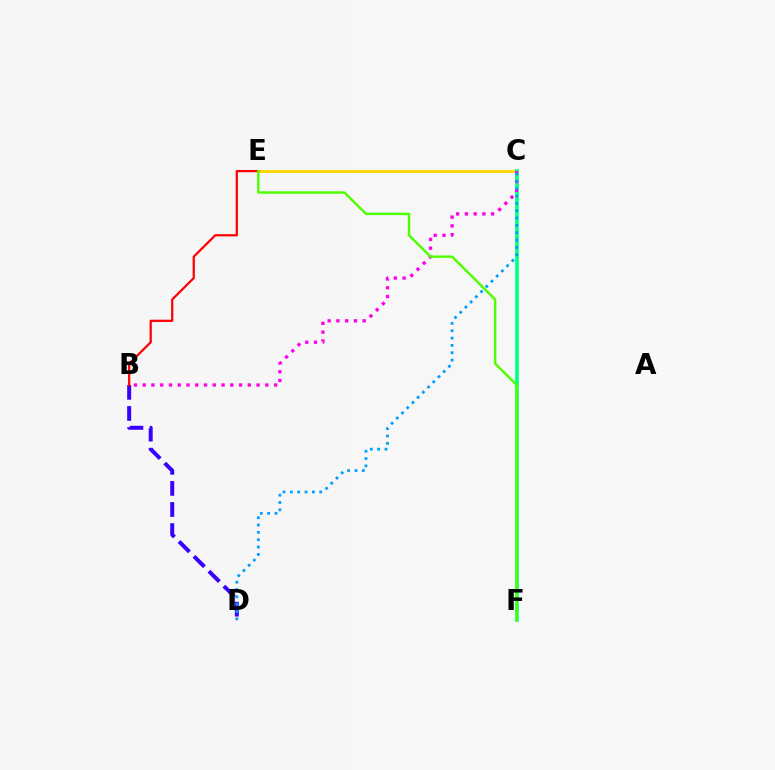{('C', 'E'): [{'color': '#ffd500', 'line_style': 'solid', 'thickness': 2.06}], ('C', 'F'): [{'color': '#00ff86', 'line_style': 'solid', 'thickness': 2.63}], ('B', 'D'): [{'color': '#3700ff', 'line_style': 'dashed', 'thickness': 2.86}], ('B', 'E'): [{'color': '#ff0000', 'line_style': 'solid', 'thickness': 1.61}], ('B', 'C'): [{'color': '#ff00ed', 'line_style': 'dotted', 'thickness': 2.38}], ('C', 'D'): [{'color': '#009eff', 'line_style': 'dotted', 'thickness': 2.0}], ('E', 'F'): [{'color': '#4fff00', 'line_style': 'solid', 'thickness': 1.75}]}